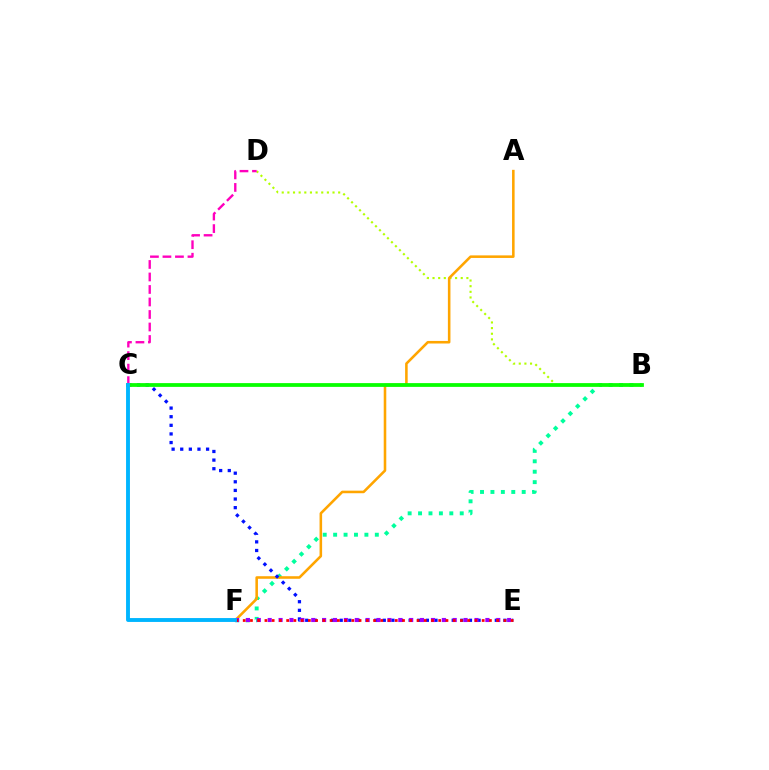{('B', 'D'): [{'color': '#b3ff00', 'line_style': 'dotted', 'thickness': 1.53}], ('B', 'F'): [{'color': '#00ff9d', 'line_style': 'dotted', 'thickness': 2.83}], ('A', 'F'): [{'color': '#ffa500', 'line_style': 'solid', 'thickness': 1.85}], ('C', 'E'): [{'color': '#0010ff', 'line_style': 'dotted', 'thickness': 2.34}], ('B', 'C'): [{'color': '#08ff00', 'line_style': 'solid', 'thickness': 2.71}], ('E', 'F'): [{'color': '#9b00ff', 'line_style': 'dotted', 'thickness': 2.96}, {'color': '#ff0000', 'line_style': 'dotted', 'thickness': 1.97}], ('C', 'D'): [{'color': '#ff00bd', 'line_style': 'dashed', 'thickness': 1.7}], ('C', 'F'): [{'color': '#00b5ff', 'line_style': 'solid', 'thickness': 2.79}]}